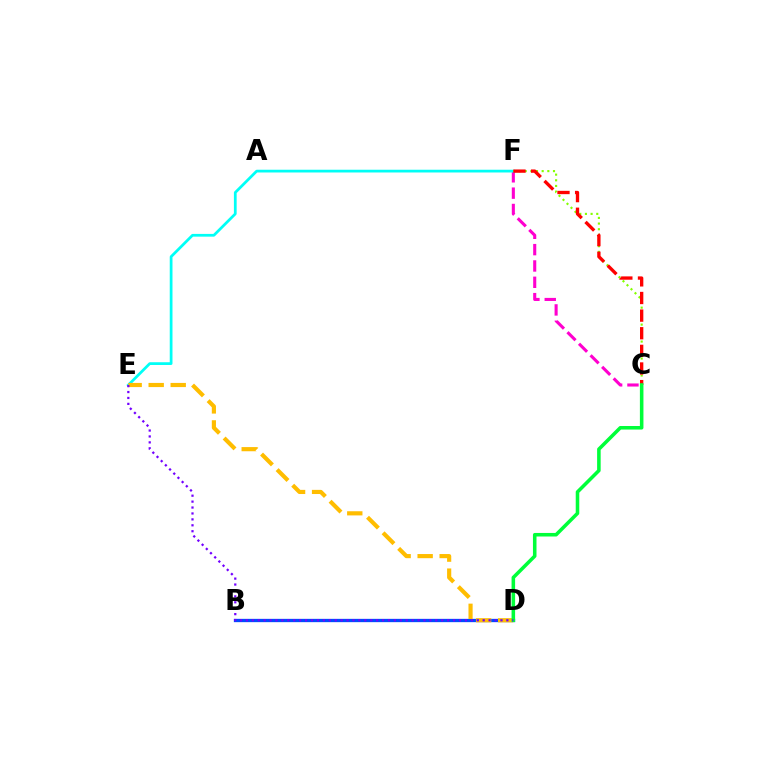{('B', 'D'): [{'color': '#004bff', 'line_style': 'solid', 'thickness': 2.38}], ('C', 'F'): [{'color': '#ff00cf', 'line_style': 'dashed', 'thickness': 2.22}, {'color': '#84ff00', 'line_style': 'dotted', 'thickness': 1.54}, {'color': '#ff0000', 'line_style': 'dashed', 'thickness': 2.39}], ('E', 'F'): [{'color': '#00fff6', 'line_style': 'solid', 'thickness': 1.98}], ('D', 'E'): [{'color': '#ffbd00', 'line_style': 'dashed', 'thickness': 2.99}, {'color': '#7200ff', 'line_style': 'dotted', 'thickness': 1.61}], ('C', 'D'): [{'color': '#00ff39', 'line_style': 'solid', 'thickness': 2.56}]}